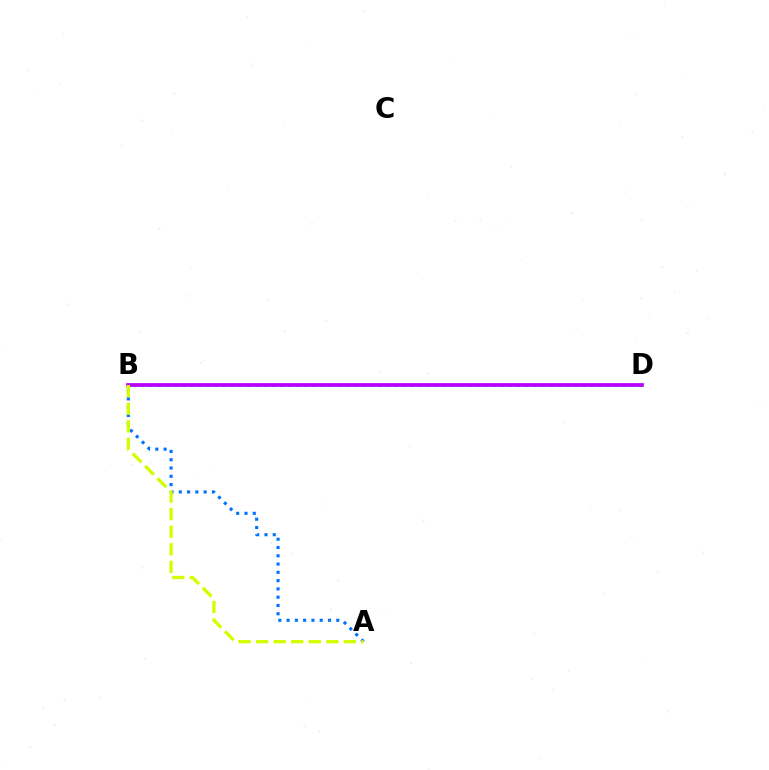{('A', 'B'): [{'color': '#0074ff', 'line_style': 'dotted', 'thickness': 2.25}, {'color': '#d1ff00', 'line_style': 'dashed', 'thickness': 2.39}], ('B', 'D'): [{'color': '#00ff5c', 'line_style': 'dotted', 'thickness': 2.22}, {'color': '#ff0000', 'line_style': 'dashed', 'thickness': 1.51}, {'color': '#b900ff', 'line_style': 'solid', 'thickness': 2.68}]}